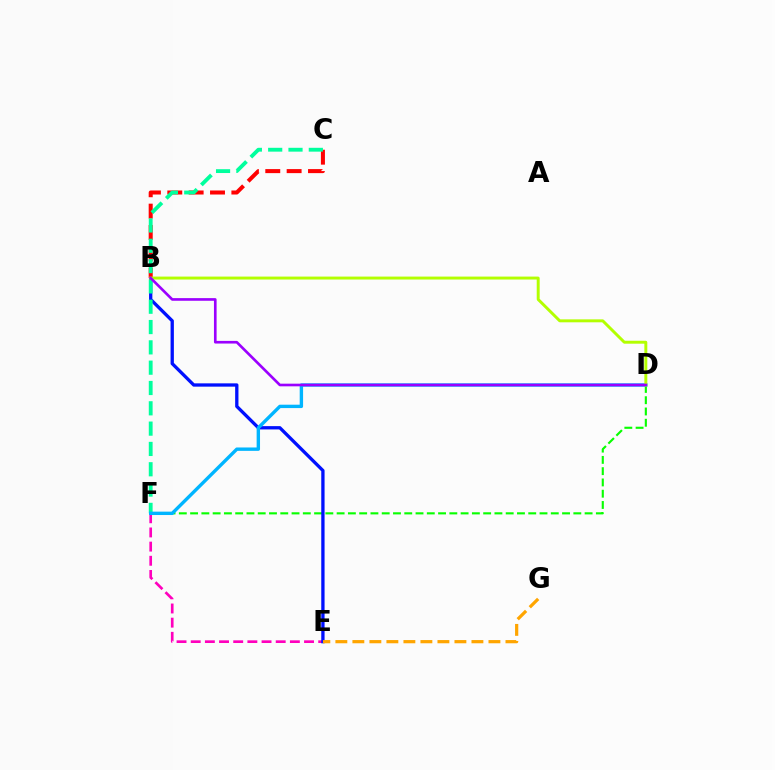{('D', 'F'): [{'color': '#08ff00', 'line_style': 'dashed', 'thickness': 1.53}, {'color': '#00b5ff', 'line_style': 'solid', 'thickness': 2.44}], ('E', 'F'): [{'color': '#ff00bd', 'line_style': 'dashed', 'thickness': 1.92}], ('B', 'E'): [{'color': '#0010ff', 'line_style': 'solid', 'thickness': 2.38}], ('B', 'C'): [{'color': '#ff0000', 'line_style': 'dashed', 'thickness': 2.9}], ('C', 'F'): [{'color': '#00ff9d', 'line_style': 'dashed', 'thickness': 2.76}], ('B', 'D'): [{'color': '#b3ff00', 'line_style': 'solid', 'thickness': 2.12}, {'color': '#9b00ff', 'line_style': 'solid', 'thickness': 1.91}], ('E', 'G'): [{'color': '#ffa500', 'line_style': 'dashed', 'thickness': 2.31}]}